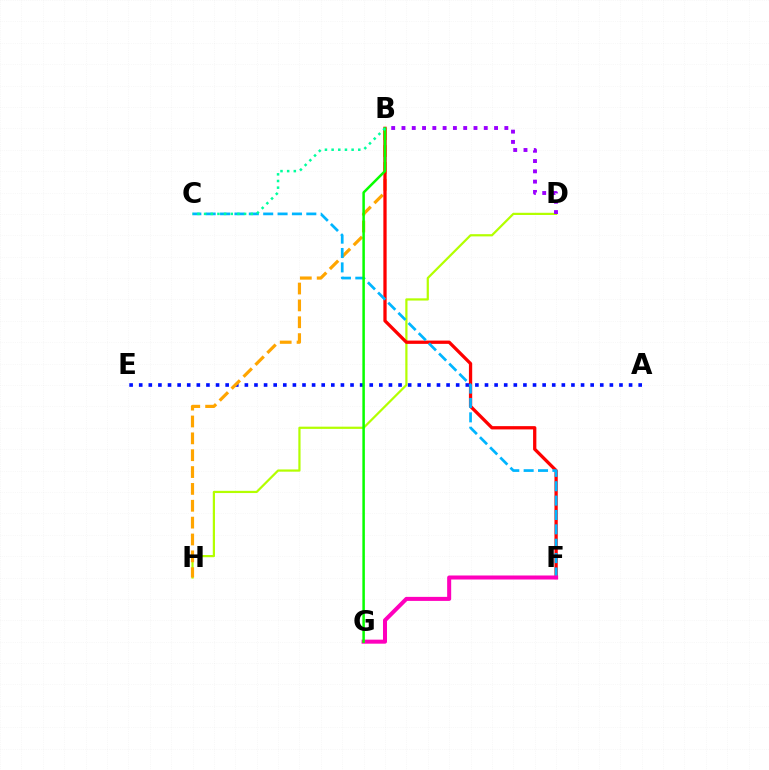{('A', 'E'): [{'color': '#0010ff', 'line_style': 'dotted', 'thickness': 2.61}], ('D', 'H'): [{'color': '#b3ff00', 'line_style': 'solid', 'thickness': 1.6}], ('B', 'D'): [{'color': '#9b00ff', 'line_style': 'dotted', 'thickness': 2.79}], ('B', 'H'): [{'color': '#ffa500', 'line_style': 'dashed', 'thickness': 2.29}], ('B', 'F'): [{'color': '#ff0000', 'line_style': 'solid', 'thickness': 2.36}], ('C', 'F'): [{'color': '#00b5ff', 'line_style': 'dashed', 'thickness': 1.95}], ('F', 'G'): [{'color': '#ff00bd', 'line_style': 'solid', 'thickness': 2.9}], ('B', 'G'): [{'color': '#08ff00', 'line_style': 'solid', 'thickness': 1.81}], ('B', 'C'): [{'color': '#00ff9d', 'line_style': 'dotted', 'thickness': 1.81}]}